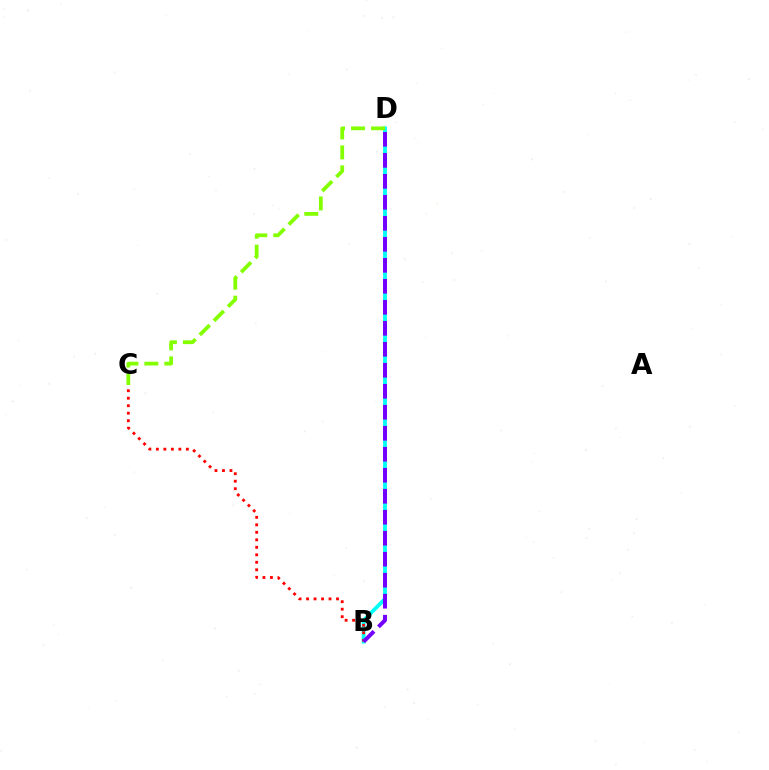{('B', 'D'): [{'color': '#00fff6', 'line_style': 'solid', 'thickness': 2.74}, {'color': '#7200ff', 'line_style': 'dashed', 'thickness': 2.85}], ('B', 'C'): [{'color': '#ff0000', 'line_style': 'dotted', 'thickness': 2.04}], ('C', 'D'): [{'color': '#84ff00', 'line_style': 'dashed', 'thickness': 2.71}]}